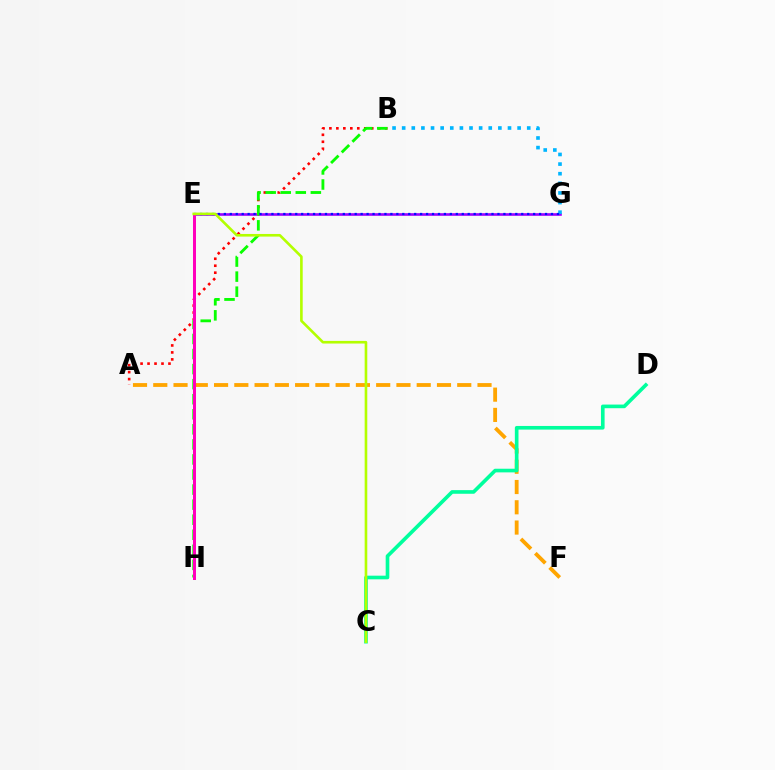{('E', 'G'): [{'color': '#9b00ff', 'line_style': 'solid', 'thickness': 1.88}, {'color': '#0010ff', 'line_style': 'dotted', 'thickness': 1.62}], ('B', 'G'): [{'color': '#00b5ff', 'line_style': 'dotted', 'thickness': 2.61}], ('A', 'B'): [{'color': '#ff0000', 'line_style': 'dotted', 'thickness': 1.89}], ('A', 'F'): [{'color': '#ffa500', 'line_style': 'dashed', 'thickness': 2.75}], ('C', 'D'): [{'color': '#00ff9d', 'line_style': 'solid', 'thickness': 2.62}], ('B', 'H'): [{'color': '#08ff00', 'line_style': 'dashed', 'thickness': 2.05}], ('E', 'H'): [{'color': '#ff00bd', 'line_style': 'solid', 'thickness': 2.16}], ('C', 'E'): [{'color': '#b3ff00', 'line_style': 'solid', 'thickness': 1.89}]}